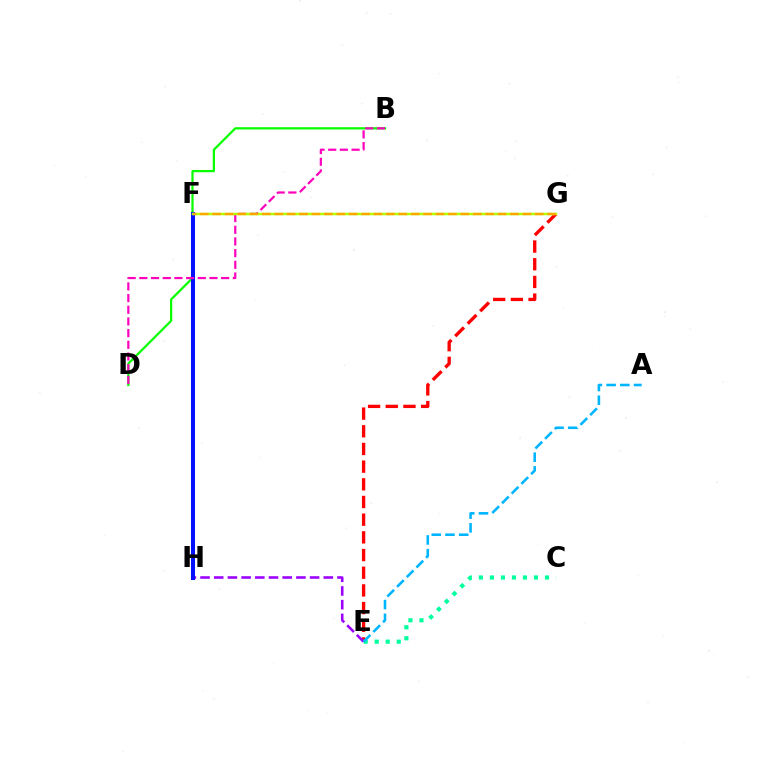{('E', 'G'): [{'color': '#ff0000', 'line_style': 'dashed', 'thickness': 2.4}], ('C', 'E'): [{'color': '#00ff9d', 'line_style': 'dotted', 'thickness': 2.99}], ('B', 'D'): [{'color': '#08ff00', 'line_style': 'solid', 'thickness': 1.62}, {'color': '#ff00bd', 'line_style': 'dashed', 'thickness': 1.59}], ('E', 'H'): [{'color': '#9b00ff', 'line_style': 'dashed', 'thickness': 1.86}], ('F', 'H'): [{'color': '#0010ff', 'line_style': 'solid', 'thickness': 2.9}], ('F', 'G'): [{'color': '#b3ff00', 'line_style': 'solid', 'thickness': 1.79}, {'color': '#ffa500', 'line_style': 'dashed', 'thickness': 1.69}], ('A', 'E'): [{'color': '#00b5ff', 'line_style': 'dashed', 'thickness': 1.86}]}